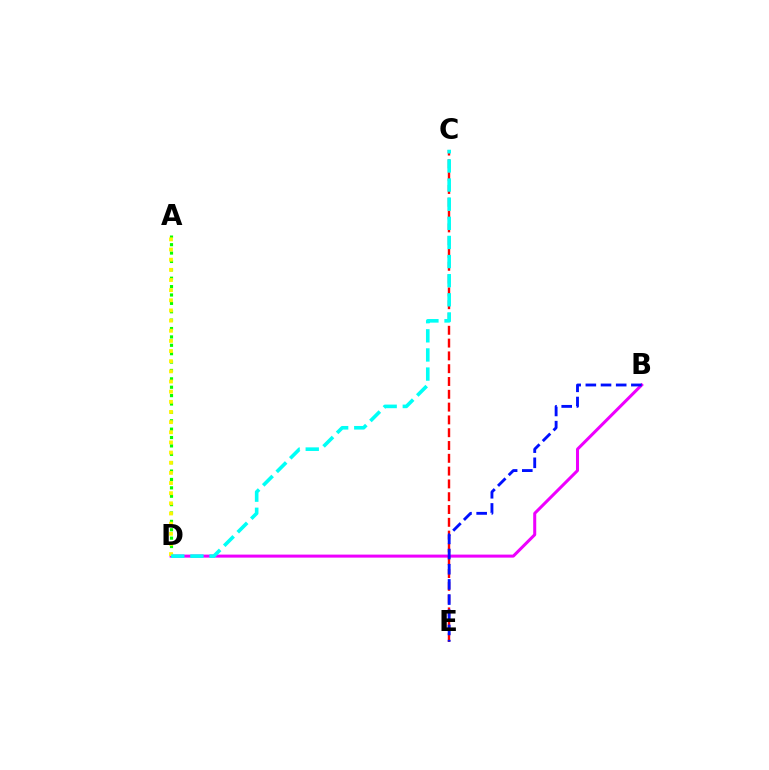{('A', 'D'): [{'color': '#08ff00', 'line_style': 'dotted', 'thickness': 2.28}, {'color': '#fcf500', 'line_style': 'dotted', 'thickness': 2.76}], ('B', 'D'): [{'color': '#ee00ff', 'line_style': 'solid', 'thickness': 2.18}], ('C', 'E'): [{'color': '#ff0000', 'line_style': 'dashed', 'thickness': 1.74}], ('B', 'E'): [{'color': '#0010ff', 'line_style': 'dashed', 'thickness': 2.06}], ('C', 'D'): [{'color': '#00fff6', 'line_style': 'dashed', 'thickness': 2.6}]}